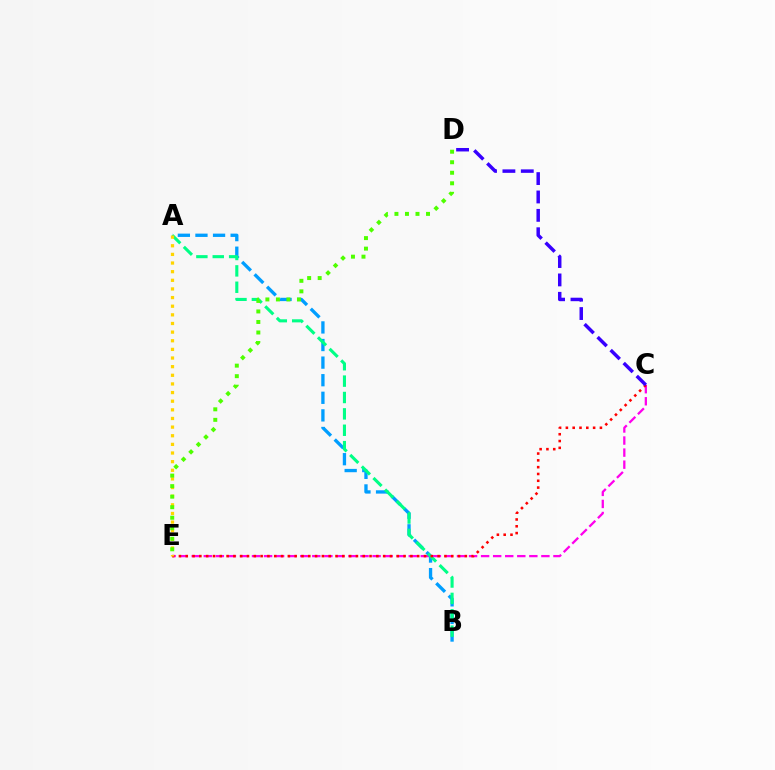{('C', 'E'): [{'color': '#ff00ed', 'line_style': 'dashed', 'thickness': 1.64}, {'color': '#ff0000', 'line_style': 'dotted', 'thickness': 1.85}], ('A', 'B'): [{'color': '#009eff', 'line_style': 'dashed', 'thickness': 2.39}, {'color': '#00ff86', 'line_style': 'dashed', 'thickness': 2.23}], ('A', 'E'): [{'color': '#ffd500', 'line_style': 'dotted', 'thickness': 2.35}], ('D', 'E'): [{'color': '#4fff00', 'line_style': 'dotted', 'thickness': 2.86}], ('C', 'D'): [{'color': '#3700ff', 'line_style': 'dashed', 'thickness': 2.5}]}